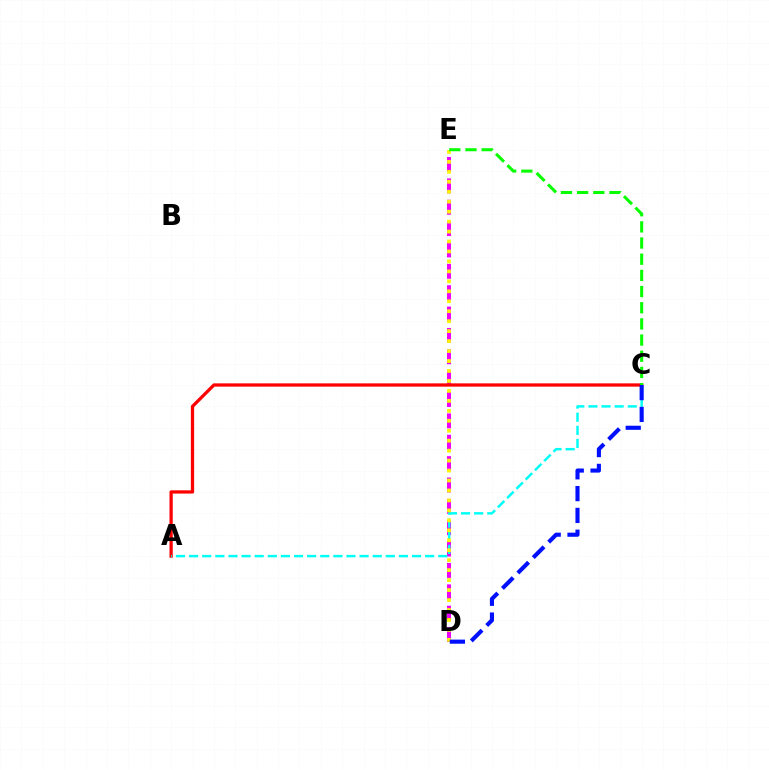{('D', 'E'): [{'color': '#ee00ff', 'line_style': 'dashed', 'thickness': 2.9}, {'color': '#fcf500', 'line_style': 'dotted', 'thickness': 2.71}], ('A', 'C'): [{'color': '#ff0000', 'line_style': 'solid', 'thickness': 2.35}, {'color': '#00fff6', 'line_style': 'dashed', 'thickness': 1.78}], ('C', 'E'): [{'color': '#08ff00', 'line_style': 'dashed', 'thickness': 2.2}], ('C', 'D'): [{'color': '#0010ff', 'line_style': 'dashed', 'thickness': 2.96}]}